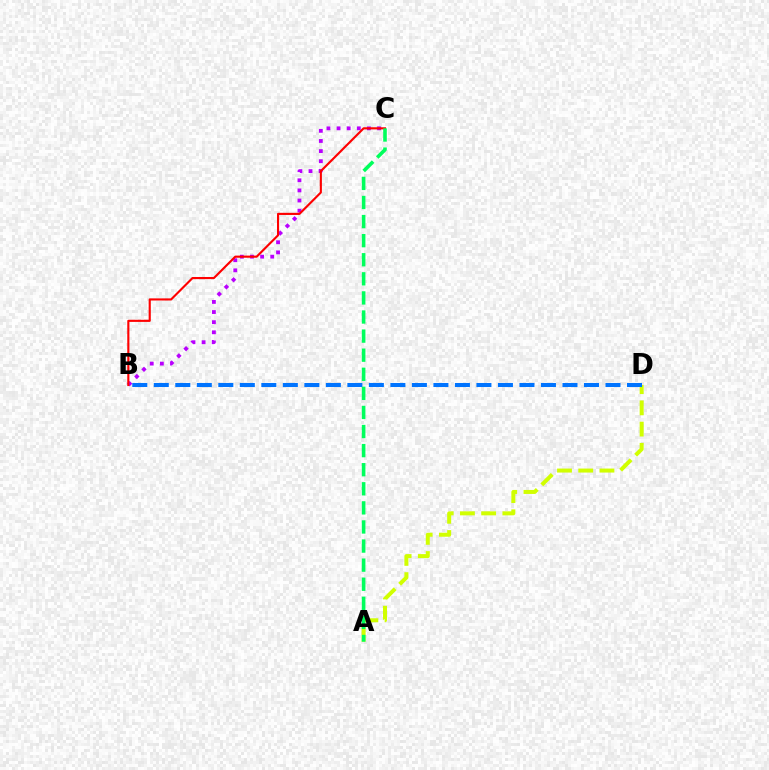{('B', 'C'): [{'color': '#b900ff', 'line_style': 'dotted', 'thickness': 2.75}, {'color': '#ff0000', 'line_style': 'solid', 'thickness': 1.54}], ('A', 'D'): [{'color': '#d1ff00', 'line_style': 'dashed', 'thickness': 2.88}], ('B', 'D'): [{'color': '#0074ff', 'line_style': 'dashed', 'thickness': 2.92}], ('A', 'C'): [{'color': '#00ff5c', 'line_style': 'dashed', 'thickness': 2.59}]}